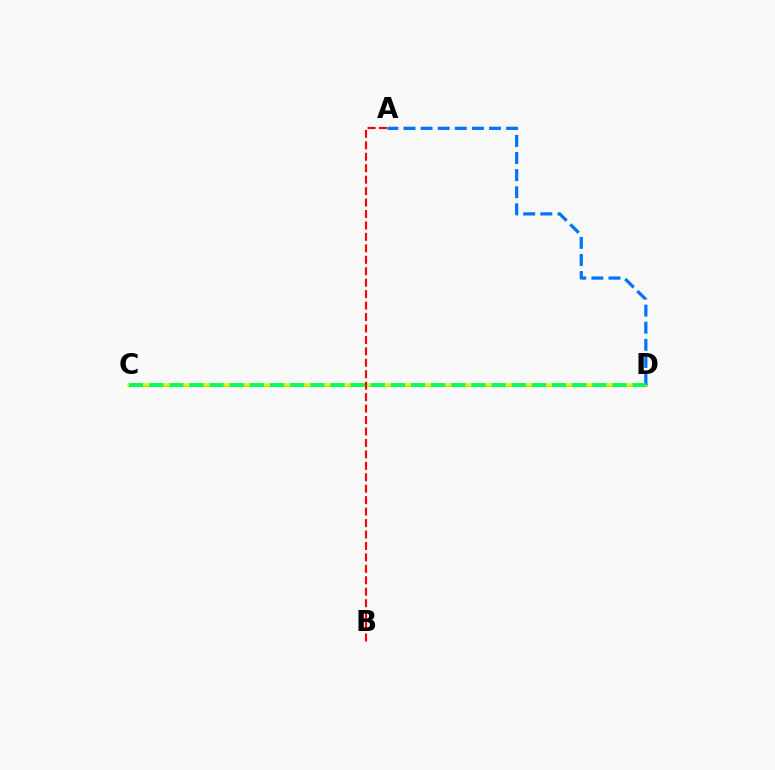{('C', 'D'): [{'color': '#b900ff', 'line_style': 'solid', 'thickness': 1.98}, {'color': '#d1ff00', 'line_style': 'solid', 'thickness': 2.61}, {'color': '#00ff5c', 'line_style': 'dashed', 'thickness': 2.74}], ('A', 'D'): [{'color': '#0074ff', 'line_style': 'dashed', 'thickness': 2.32}], ('A', 'B'): [{'color': '#ff0000', 'line_style': 'dashed', 'thickness': 1.55}]}